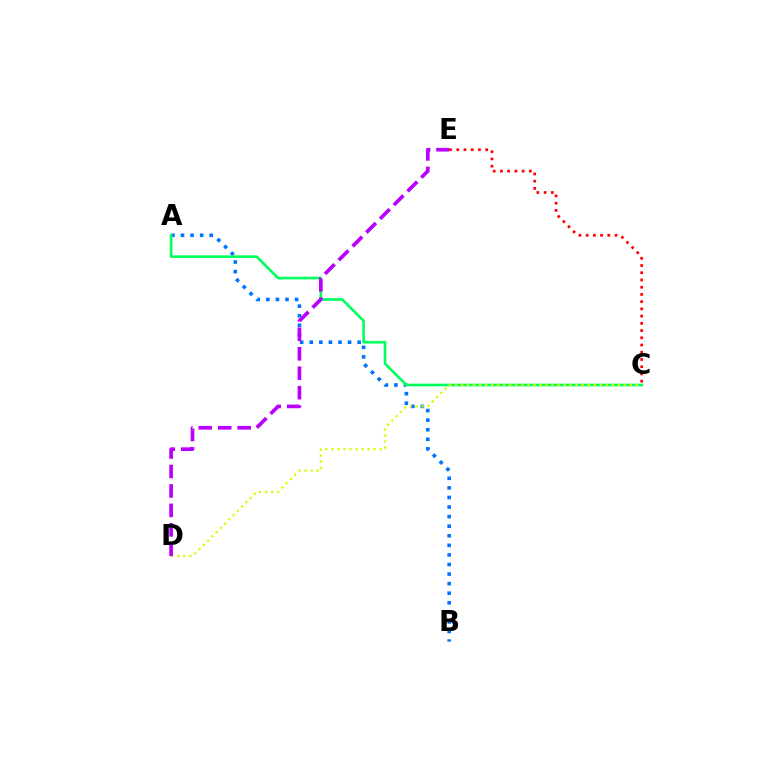{('A', 'B'): [{'color': '#0074ff', 'line_style': 'dotted', 'thickness': 2.6}], ('A', 'C'): [{'color': '#00ff5c', 'line_style': 'solid', 'thickness': 1.9}], ('C', 'E'): [{'color': '#ff0000', 'line_style': 'dotted', 'thickness': 1.96}], ('C', 'D'): [{'color': '#d1ff00', 'line_style': 'dotted', 'thickness': 1.64}], ('D', 'E'): [{'color': '#b900ff', 'line_style': 'dashed', 'thickness': 2.64}]}